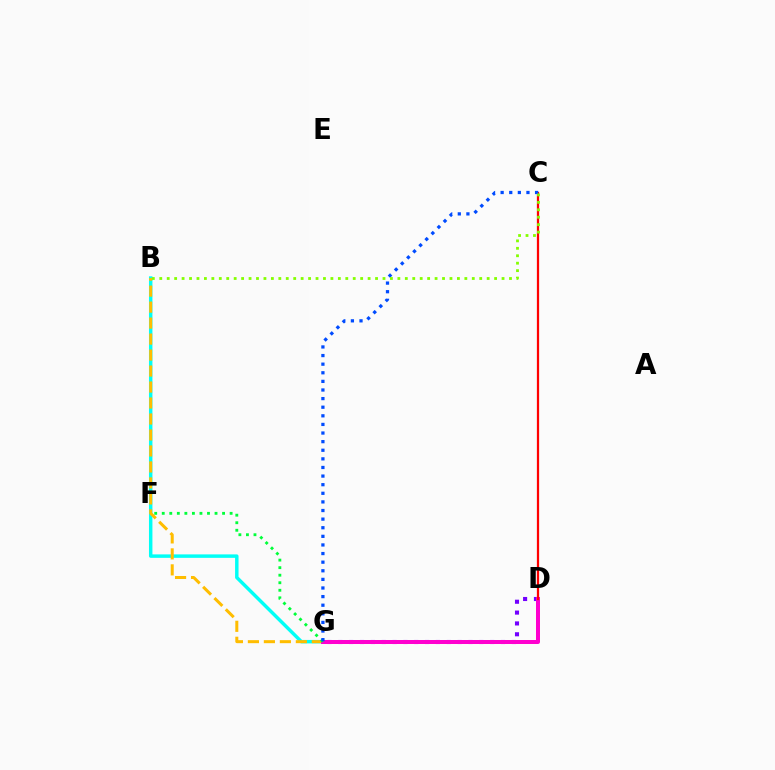{('B', 'G'): [{'color': '#00fff6', 'line_style': 'solid', 'thickness': 2.49}, {'color': '#ffbd00', 'line_style': 'dashed', 'thickness': 2.17}], ('D', 'G'): [{'color': '#7200ff', 'line_style': 'dotted', 'thickness': 2.95}, {'color': '#ff00cf', 'line_style': 'solid', 'thickness': 2.88}], ('C', 'D'): [{'color': '#ff0000', 'line_style': 'solid', 'thickness': 1.62}], ('F', 'G'): [{'color': '#00ff39', 'line_style': 'dotted', 'thickness': 2.05}], ('C', 'G'): [{'color': '#004bff', 'line_style': 'dotted', 'thickness': 2.34}], ('B', 'C'): [{'color': '#84ff00', 'line_style': 'dotted', 'thickness': 2.02}]}